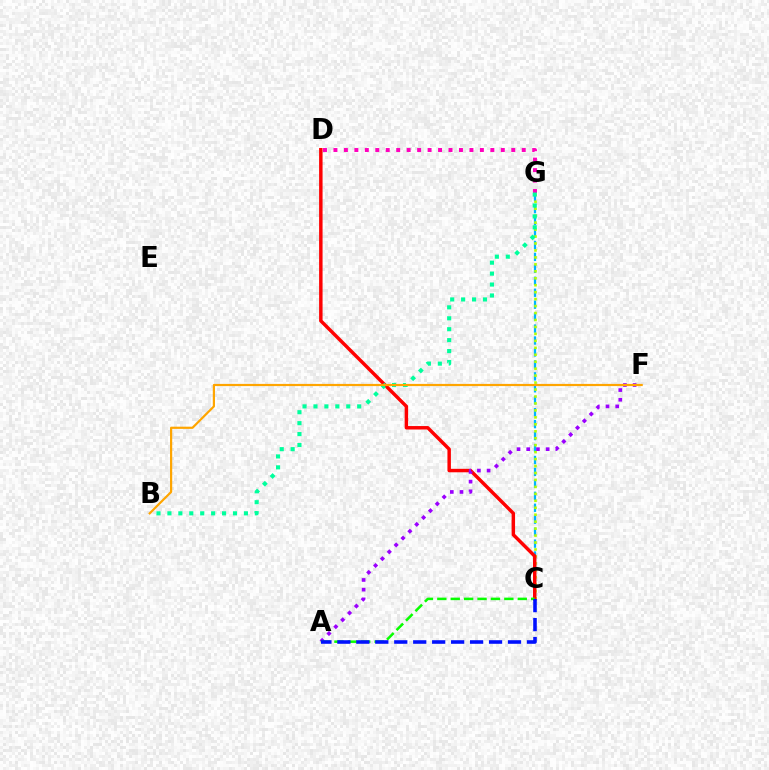{('C', 'G'): [{'color': '#00b5ff', 'line_style': 'dashed', 'thickness': 1.62}, {'color': '#b3ff00', 'line_style': 'dotted', 'thickness': 1.89}], ('D', 'G'): [{'color': '#ff00bd', 'line_style': 'dotted', 'thickness': 2.84}], ('C', 'D'): [{'color': '#ff0000', 'line_style': 'solid', 'thickness': 2.49}], ('A', 'F'): [{'color': '#9b00ff', 'line_style': 'dotted', 'thickness': 2.64}], ('A', 'C'): [{'color': '#08ff00', 'line_style': 'dashed', 'thickness': 1.82}, {'color': '#0010ff', 'line_style': 'dashed', 'thickness': 2.58}], ('B', 'G'): [{'color': '#00ff9d', 'line_style': 'dotted', 'thickness': 2.97}], ('B', 'F'): [{'color': '#ffa500', 'line_style': 'solid', 'thickness': 1.58}]}